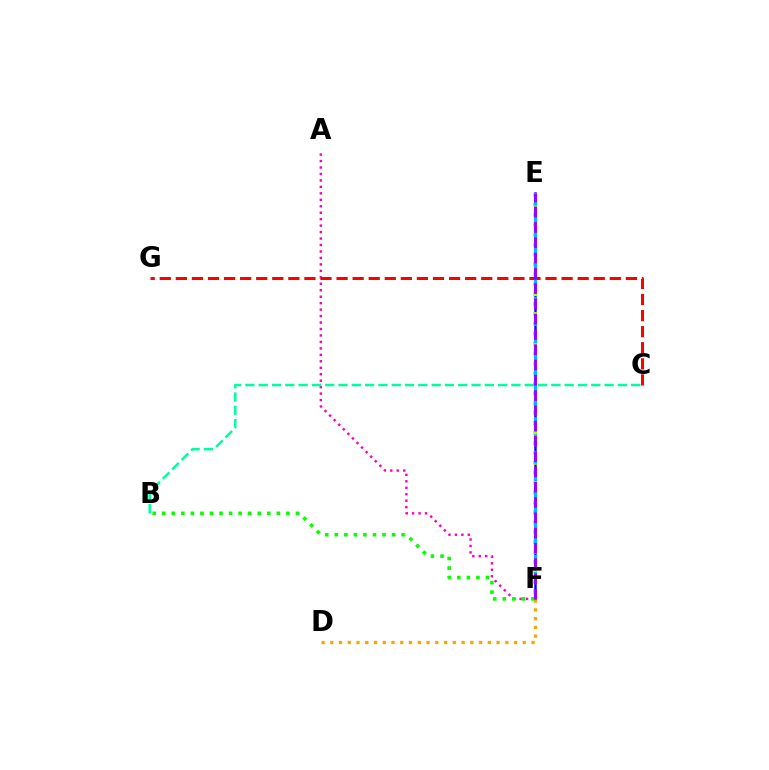{('A', 'F'): [{'color': '#ff00bd', 'line_style': 'dotted', 'thickness': 1.76}], ('C', 'G'): [{'color': '#ff0000', 'line_style': 'dashed', 'thickness': 2.18}], ('E', 'F'): [{'color': '#0010ff', 'line_style': 'solid', 'thickness': 1.81}, {'color': '#b3ff00', 'line_style': 'dotted', 'thickness': 2.7}, {'color': '#00b5ff', 'line_style': 'dashed', 'thickness': 2.34}, {'color': '#9b00ff', 'line_style': 'dashed', 'thickness': 2.08}], ('D', 'F'): [{'color': '#ffa500', 'line_style': 'dotted', 'thickness': 2.38}], ('B', 'C'): [{'color': '#00ff9d', 'line_style': 'dashed', 'thickness': 1.81}], ('B', 'F'): [{'color': '#08ff00', 'line_style': 'dotted', 'thickness': 2.59}]}